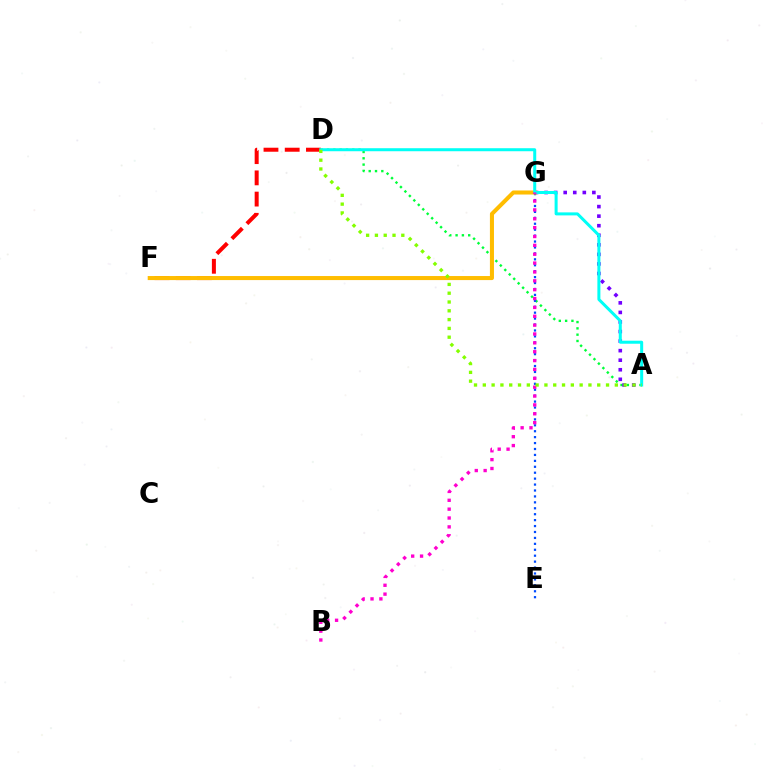{('A', 'D'): [{'color': '#00ff39', 'line_style': 'dotted', 'thickness': 1.71}, {'color': '#00fff6', 'line_style': 'solid', 'thickness': 2.17}, {'color': '#84ff00', 'line_style': 'dotted', 'thickness': 2.39}], ('E', 'G'): [{'color': '#004bff', 'line_style': 'dotted', 'thickness': 1.61}], ('A', 'G'): [{'color': '#7200ff', 'line_style': 'dotted', 'thickness': 2.6}], ('D', 'F'): [{'color': '#ff0000', 'line_style': 'dashed', 'thickness': 2.88}], ('F', 'G'): [{'color': '#ffbd00', 'line_style': 'solid', 'thickness': 2.92}], ('B', 'G'): [{'color': '#ff00cf', 'line_style': 'dotted', 'thickness': 2.41}]}